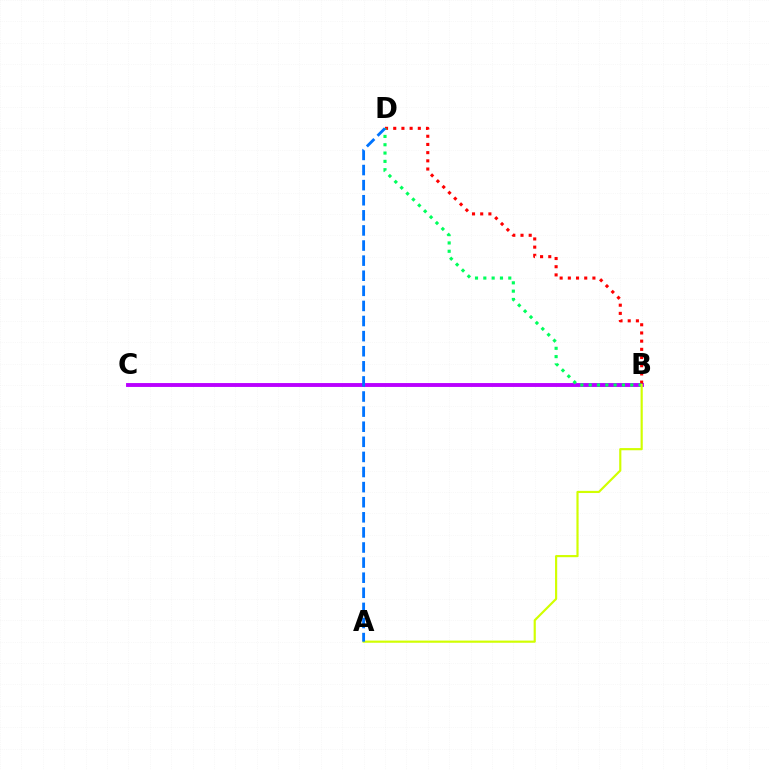{('B', 'C'): [{'color': '#b900ff', 'line_style': 'solid', 'thickness': 2.8}], ('B', 'D'): [{'color': '#ff0000', 'line_style': 'dotted', 'thickness': 2.23}, {'color': '#00ff5c', 'line_style': 'dotted', 'thickness': 2.26}], ('A', 'B'): [{'color': '#d1ff00', 'line_style': 'solid', 'thickness': 1.56}], ('A', 'D'): [{'color': '#0074ff', 'line_style': 'dashed', 'thickness': 2.05}]}